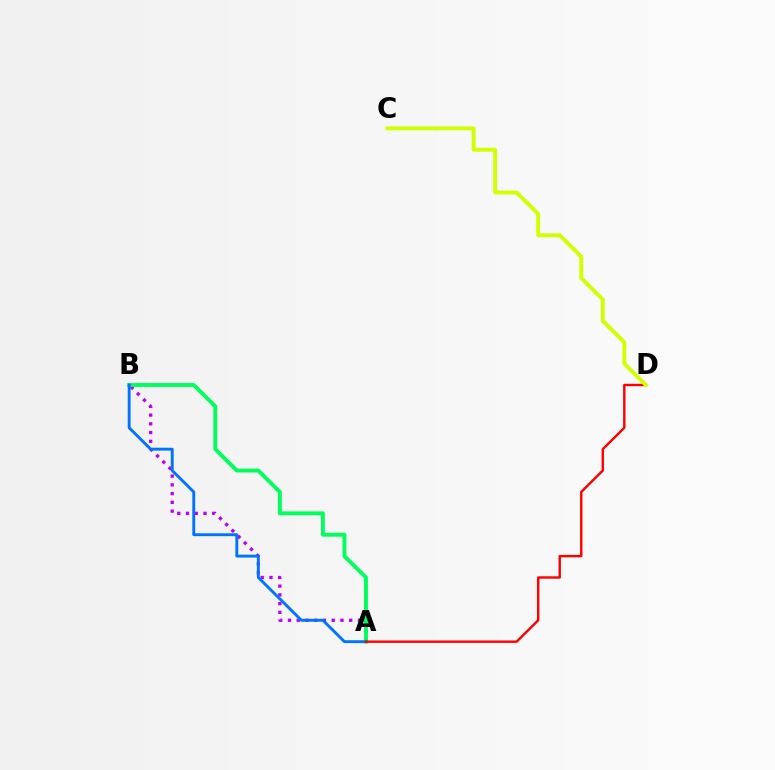{('A', 'B'): [{'color': '#b900ff', 'line_style': 'dotted', 'thickness': 2.38}, {'color': '#00ff5c', 'line_style': 'solid', 'thickness': 2.8}, {'color': '#0074ff', 'line_style': 'solid', 'thickness': 2.08}], ('A', 'D'): [{'color': '#ff0000', 'line_style': 'solid', 'thickness': 1.73}], ('C', 'D'): [{'color': '#d1ff00', 'line_style': 'solid', 'thickness': 2.79}]}